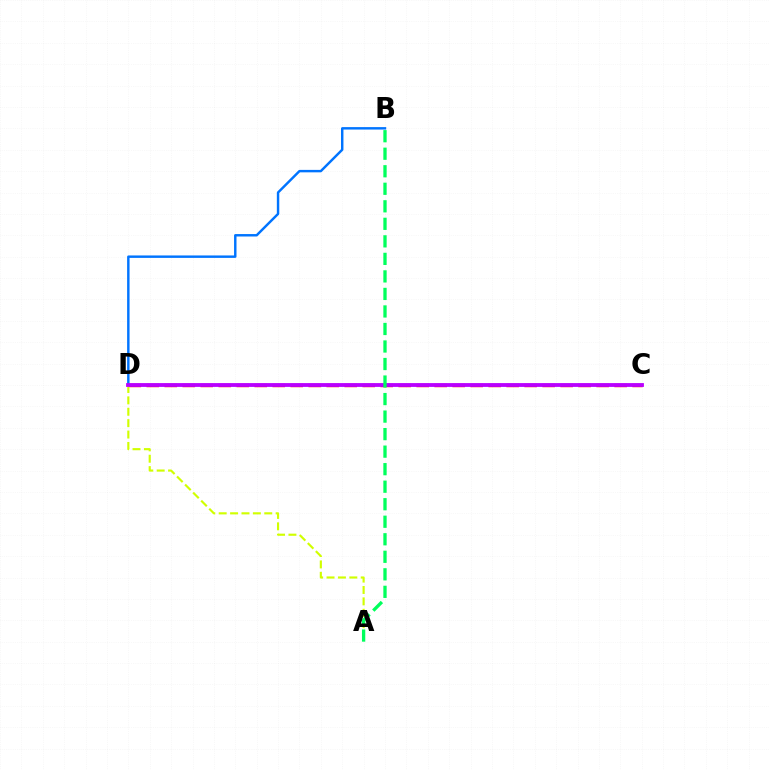{('B', 'D'): [{'color': '#0074ff', 'line_style': 'solid', 'thickness': 1.76}], ('C', 'D'): [{'color': '#ff0000', 'line_style': 'dashed', 'thickness': 2.44}, {'color': '#b900ff', 'line_style': 'solid', 'thickness': 2.75}], ('A', 'D'): [{'color': '#d1ff00', 'line_style': 'dashed', 'thickness': 1.55}], ('A', 'B'): [{'color': '#00ff5c', 'line_style': 'dashed', 'thickness': 2.38}]}